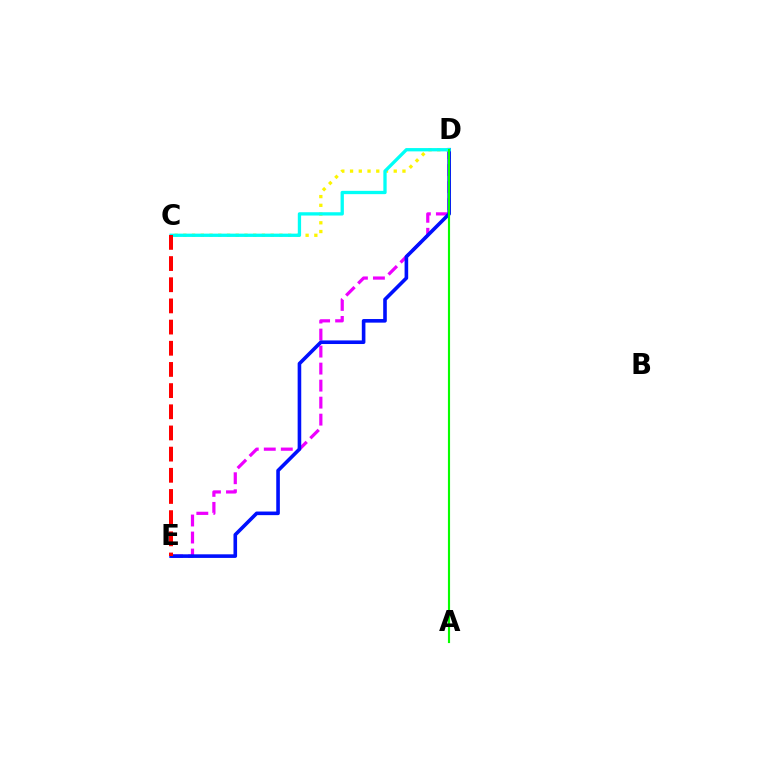{('D', 'E'): [{'color': '#ee00ff', 'line_style': 'dashed', 'thickness': 2.31}, {'color': '#0010ff', 'line_style': 'solid', 'thickness': 2.59}], ('C', 'D'): [{'color': '#fcf500', 'line_style': 'dotted', 'thickness': 2.37}, {'color': '#00fff6', 'line_style': 'solid', 'thickness': 2.38}], ('C', 'E'): [{'color': '#ff0000', 'line_style': 'dashed', 'thickness': 2.88}], ('A', 'D'): [{'color': '#08ff00', 'line_style': 'solid', 'thickness': 1.54}]}